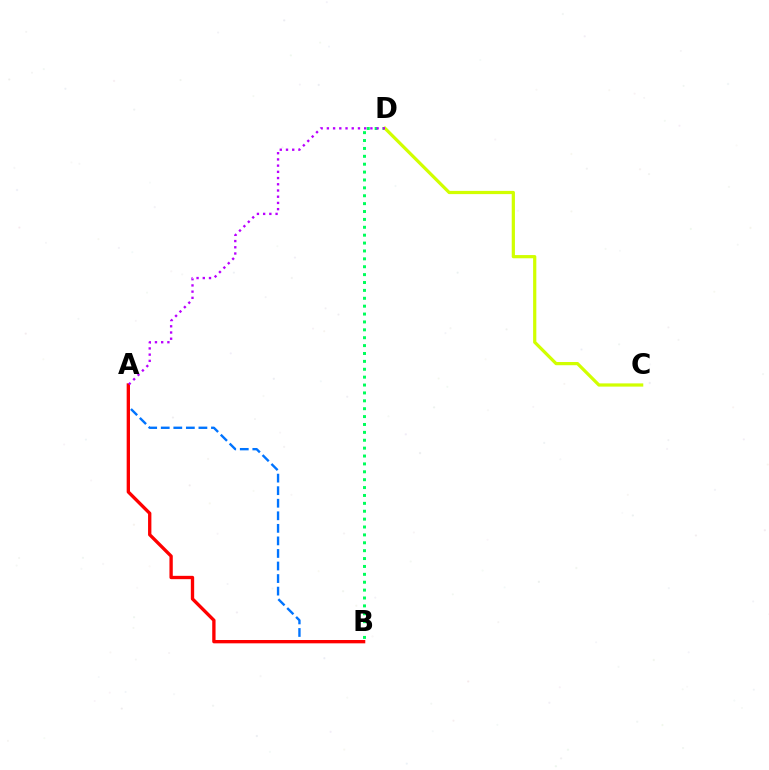{('A', 'B'): [{'color': '#0074ff', 'line_style': 'dashed', 'thickness': 1.71}, {'color': '#ff0000', 'line_style': 'solid', 'thickness': 2.4}], ('B', 'D'): [{'color': '#00ff5c', 'line_style': 'dotted', 'thickness': 2.14}], ('C', 'D'): [{'color': '#d1ff00', 'line_style': 'solid', 'thickness': 2.32}], ('A', 'D'): [{'color': '#b900ff', 'line_style': 'dotted', 'thickness': 1.69}]}